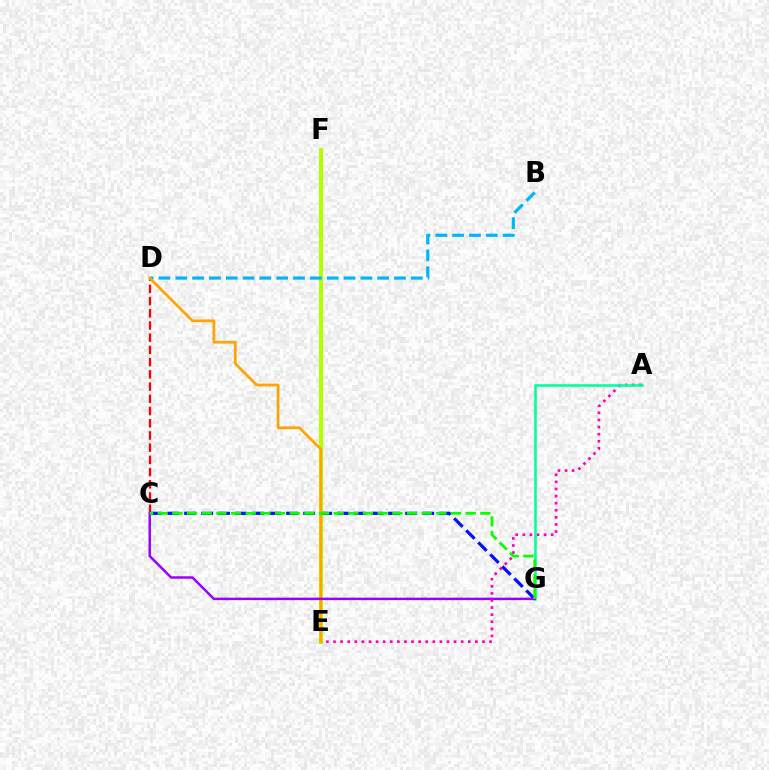{('E', 'F'): [{'color': '#b3ff00', 'line_style': 'solid', 'thickness': 2.89}], ('C', 'D'): [{'color': '#ff0000', 'line_style': 'dashed', 'thickness': 1.66}], ('B', 'D'): [{'color': '#00b5ff', 'line_style': 'dashed', 'thickness': 2.29}], ('A', 'E'): [{'color': '#ff00bd', 'line_style': 'dotted', 'thickness': 1.93}], ('A', 'G'): [{'color': '#00ff9d', 'line_style': 'solid', 'thickness': 1.84}], ('C', 'G'): [{'color': '#0010ff', 'line_style': 'dashed', 'thickness': 2.31}, {'color': '#9b00ff', 'line_style': 'solid', 'thickness': 1.79}, {'color': '#08ff00', 'line_style': 'dashed', 'thickness': 1.99}], ('D', 'E'): [{'color': '#ffa500', 'line_style': 'solid', 'thickness': 1.99}]}